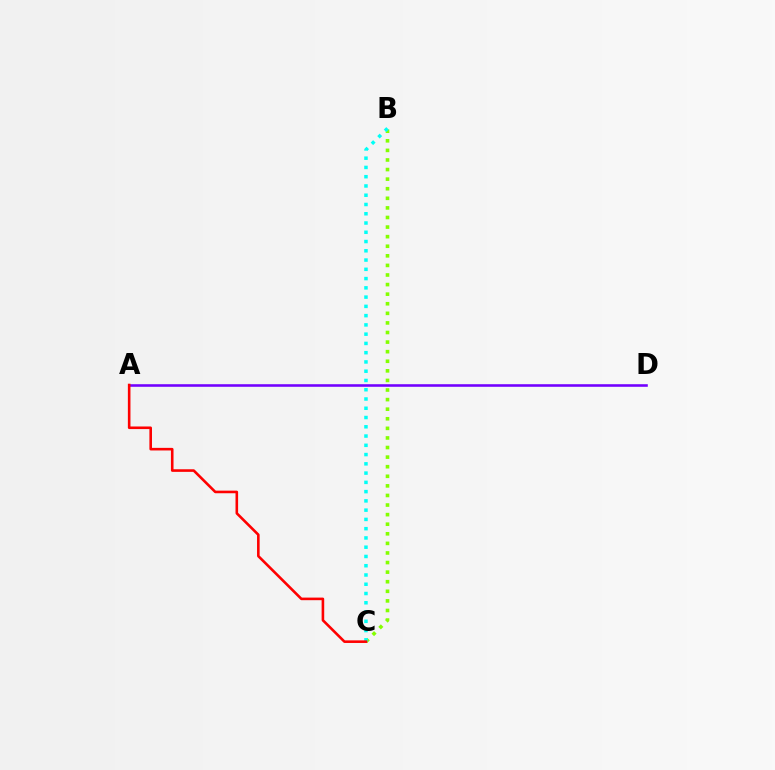{('B', 'C'): [{'color': '#84ff00', 'line_style': 'dotted', 'thickness': 2.6}, {'color': '#00fff6', 'line_style': 'dotted', 'thickness': 2.52}], ('A', 'D'): [{'color': '#7200ff', 'line_style': 'solid', 'thickness': 1.85}], ('A', 'C'): [{'color': '#ff0000', 'line_style': 'solid', 'thickness': 1.87}]}